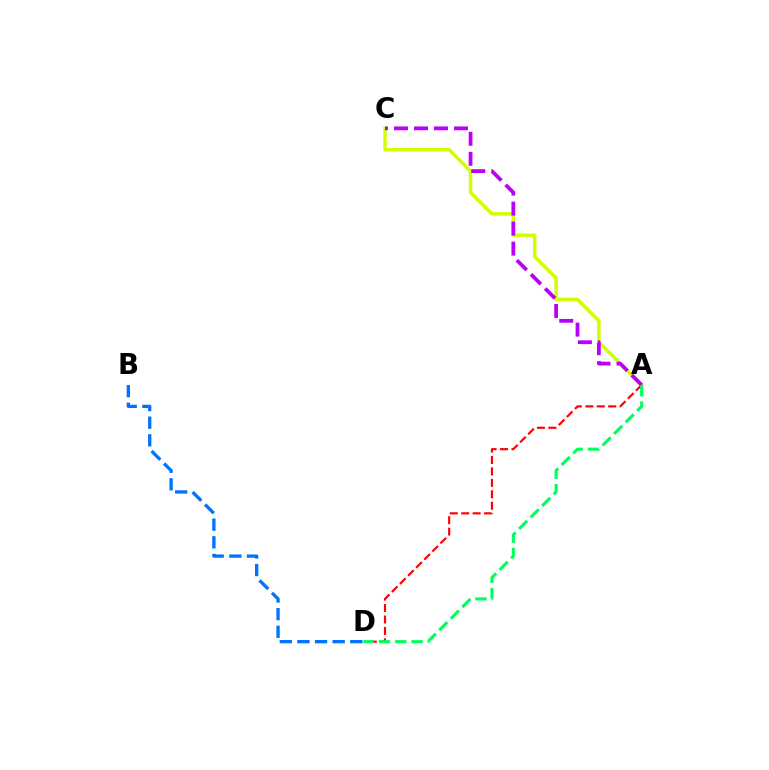{('A', 'C'): [{'color': '#d1ff00', 'line_style': 'solid', 'thickness': 2.51}, {'color': '#b900ff', 'line_style': 'dashed', 'thickness': 2.72}], ('A', 'D'): [{'color': '#ff0000', 'line_style': 'dashed', 'thickness': 1.55}, {'color': '#00ff5c', 'line_style': 'dashed', 'thickness': 2.22}], ('B', 'D'): [{'color': '#0074ff', 'line_style': 'dashed', 'thickness': 2.4}]}